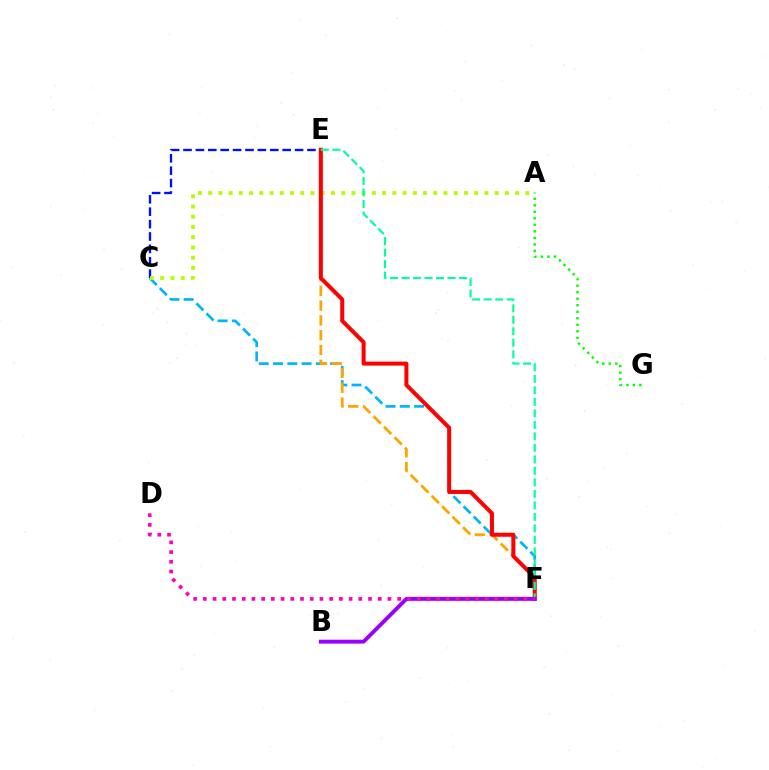{('C', 'E'): [{'color': '#0010ff', 'line_style': 'dashed', 'thickness': 1.68}], ('C', 'F'): [{'color': '#00b5ff', 'line_style': 'dashed', 'thickness': 1.94}], ('E', 'F'): [{'color': '#ffa500', 'line_style': 'dashed', 'thickness': 2.01}, {'color': '#ff0000', 'line_style': 'solid', 'thickness': 2.89}, {'color': '#00ff9d', 'line_style': 'dashed', 'thickness': 1.56}], ('A', 'C'): [{'color': '#b3ff00', 'line_style': 'dotted', 'thickness': 2.78}], ('B', 'F'): [{'color': '#9b00ff', 'line_style': 'solid', 'thickness': 2.8}], ('A', 'G'): [{'color': '#08ff00', 'line_style': 'dotted', 'thickness': 1.77}], ('D', 'F'): [{'color': '#ff00bd', 'line_style': 'dotted', 'thickness': 2.64}]}